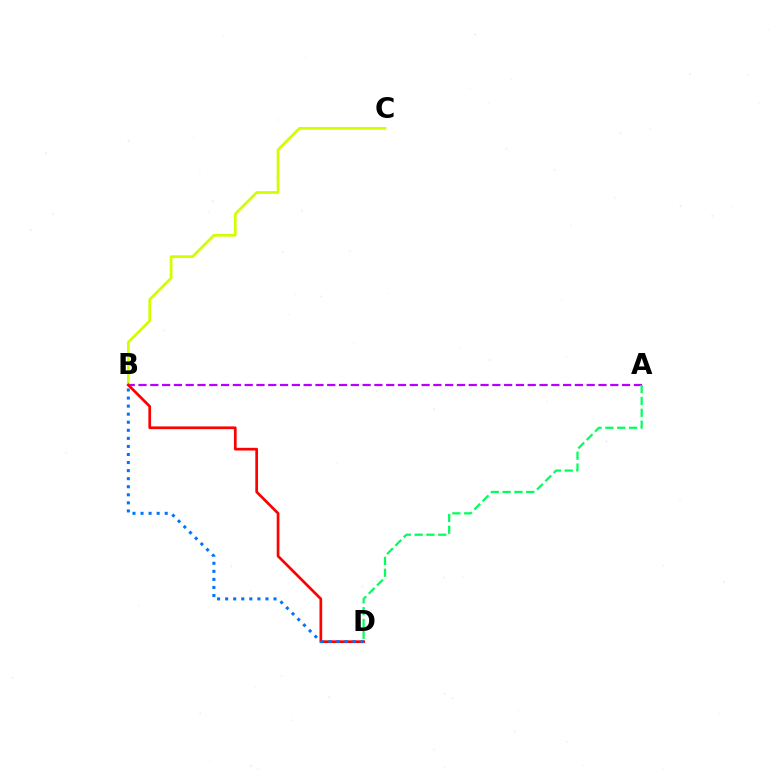{('A', 'B'): [{'color': '#b900ff', 'line_style': 'dashed', 'thickness': 1.6}], ('B', 'C'): [{'color': '#d1ff00', 'line_style': 'solid', 'thickness': 1.98}], ('B', 'D'): [{'color': '#ff0000', 'line_style': 'solid', 'thickness': 1.95}, {'color': '#0074ff', 'line_style': 'dotted', 'thickness': 2.19}], ('A', 'D'): [{'color': '#00ff5c', 'line_style': 'dashed', 'thickness': 1.61}]}